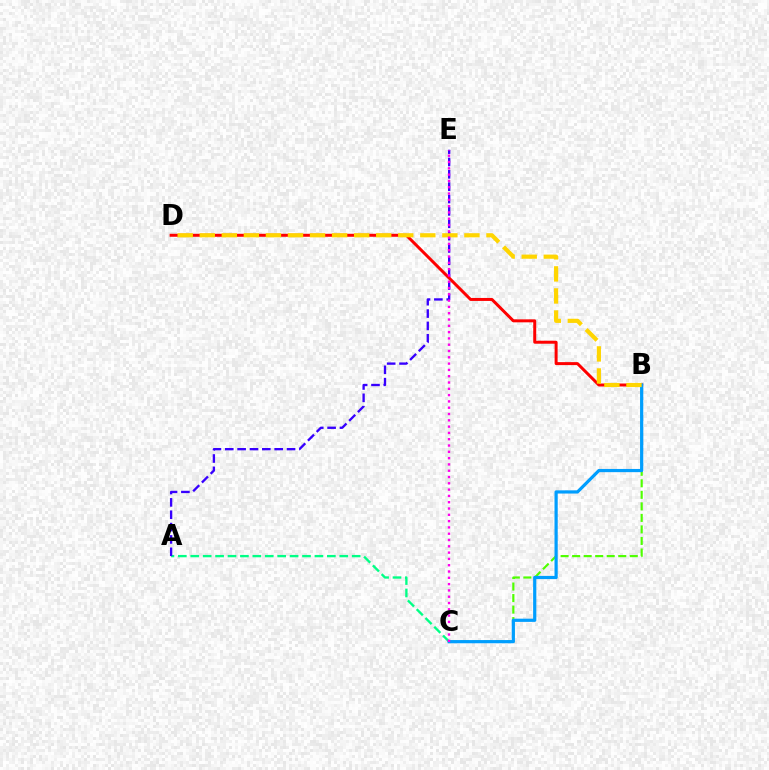{('A', 'C'): [{'color': '#00ff86', 'line_style': 'dashed', 'thickness': 1.69}], ('A', 'E'): [{'color': '#3700ff', 'line_style': 'dashed', 'thickness': 1.68}], ('B', 'C'): [{'color': '#4fff00', 'line_style': 'dashed', 'thickness': 1.57}, {'color': '#009eff', 'line_style': 'solid', 'thickness': 2.31}], ('B', 'D'): [{'color': '#ff0000', 'line_style': 'solid', 'thickness': 2.15}, {'color': '#ffd500', 'line_style': 'dashed', 'thickness': 3.0}], ('C', 'E'): [{'color': '#ff00ed', 'line_style': 'dotted', 'thickness': 1.71}]}